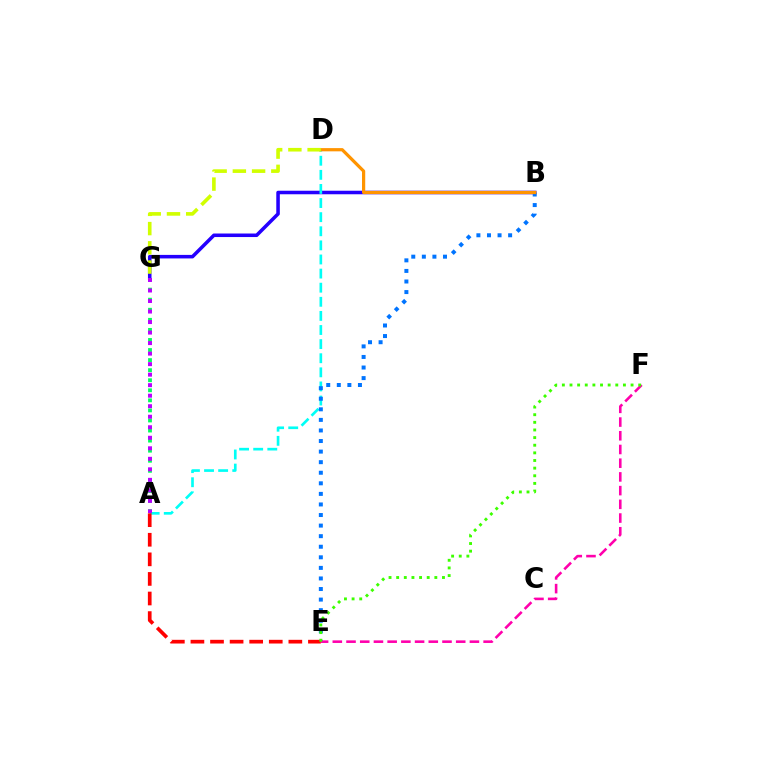{('B', 'G'): [{'color': '#2500ff', 'line_style': 'solid', 'thickness': 2.55}], ('A', 'D'): [{'color': '#00fff6', 'line_style': 'dashed', 'thickness': 1.92}], ('B', 'E'): [{'color': '#0074ff', 'line_style': 'dotted', 'thickness': 2.87}], ('A', 'G'): [{'color': '#00ff5c', 'line_style': 'dotted', 'thickness': 2.74}, {'color': '#b900ff', 'line_style': 'dotted', 'thickness': 2.86}], ('B', 'D'): [{'color': '#ff9400', 'line_style': 'solid', 'thickness': 2.32}], ('A', 'E'): [{'color': '#ff0000', 'line_style': 'dashed', 'thickness': 2.66}], ('E', 'F'): [{'color': '#ff00ac', 'line_style': 'dashed', 'thickness': 1.86}, {'color': '#3dff00', 'line_style': 'dotted', 'thickness': 2.07}], ('D', 'G'): [{'color': '#d1ff00', 'line_style': 'dashed', 'thickness': 2.61}]}